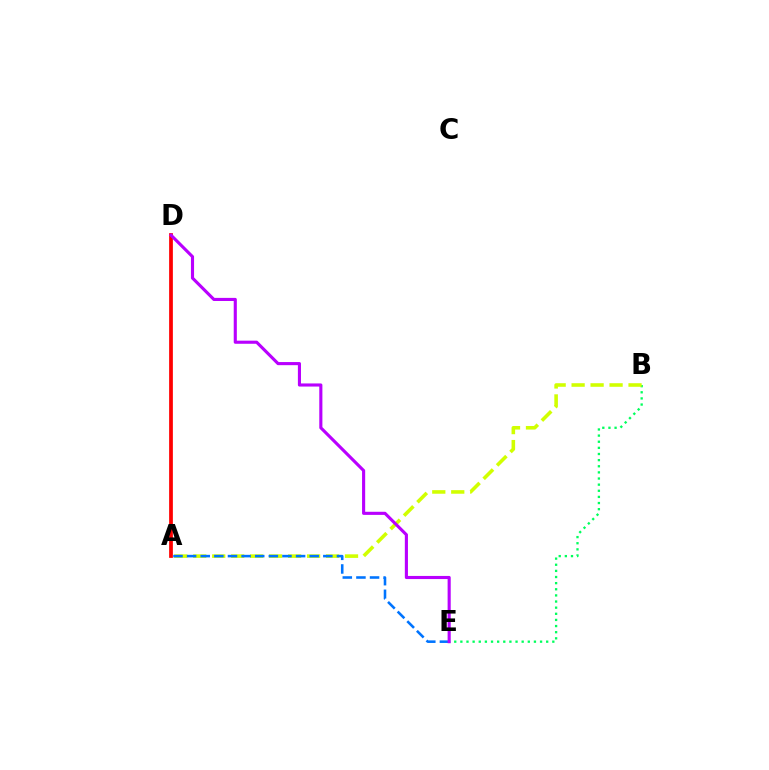{('A', 'D'): [{'color': '#ff0000', 'line_style': 'solid', 'thickness': 2.7}], ('B', 'E'): [{'color': '#00ff5c', 'line_style': 'dotted', 'thickness': 1.67}], ('A', 'B'): [{'color': '#d1ff00', 'line_style': 'dashed', 'thickness': 2.58}], ('A', 'E'): [{'color': '#0074ff', 'line_style': 'dashed', 'thickness': 1.85}], ('D', 'E'): [{'color': '#b900ff', 'line_style': 'solid', 'thickness': 2.24}]}